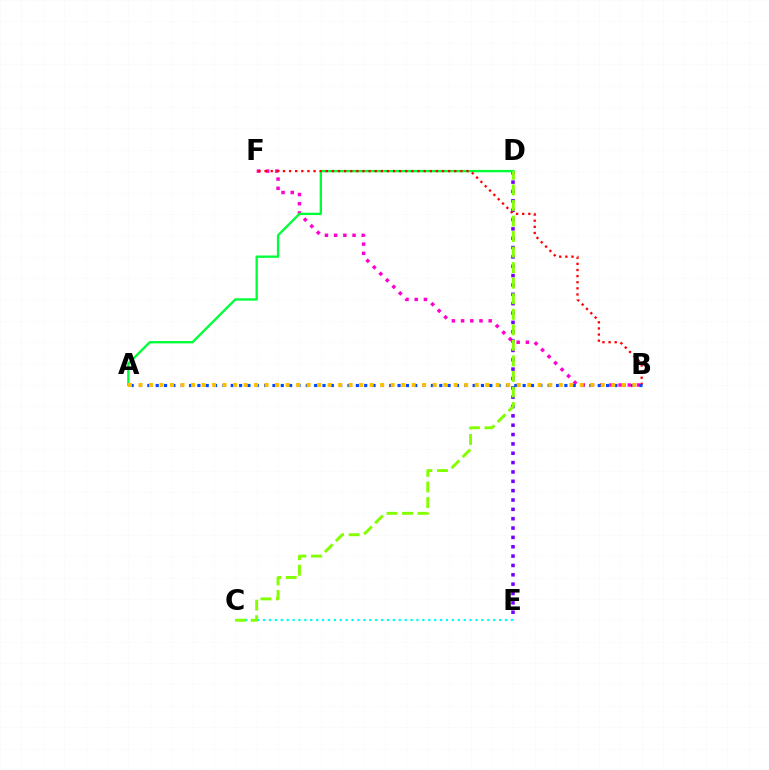{('B', 'F'): [{'color': '#ff00cf', 'line_style': 'dotted', 'thickness': 2.5}, {'color': '#ff0000', 'line_style': 'dotted', 'thickness': 1.66}], ('D', 'E'): [{'color': '#7200ff', 'line_style': 'dotted', 'thickness': 2.54}], ('A', 'D'): [{'color': '#00ff39', 'line_style': 'solid', 'thickness': 1.69}], ('C', 'E'): [{'color': '#00fff6', 'line_style': 'dotted', 'thickness': 1.6}], ('C', 'D'): [{'color': '#84ff00', 'line_style': 'dashed', 'thickness': 2.11}], ('A', 'B'): [{'color': '#004bff', 'line_style': 'dotted', 'thickness': 2.27}, {'color': '#ffbd00', 'line_style': 'dotted', 'thickness': 2.85}]}